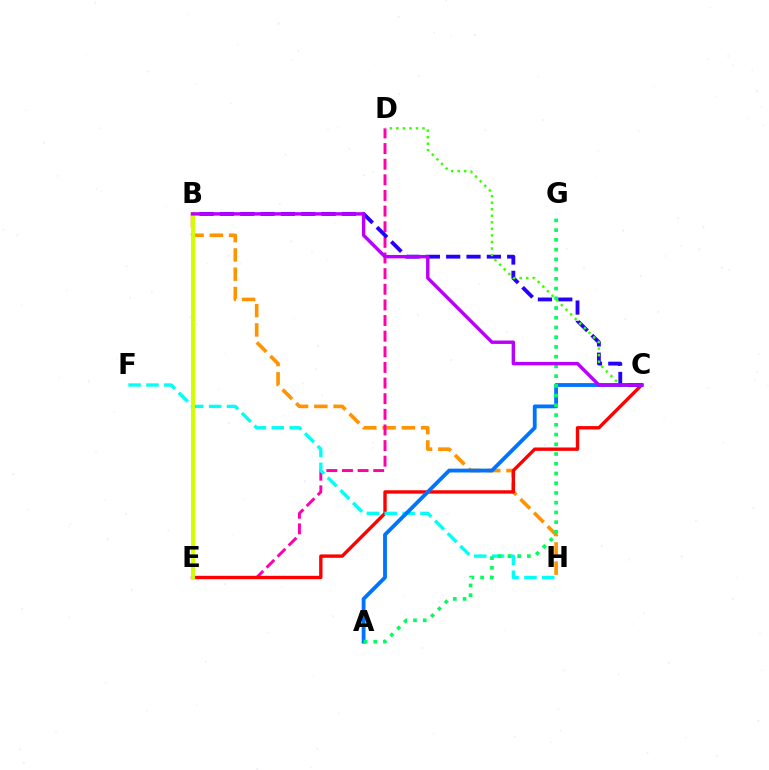{('B', 'H'): [{'color': '#ff9400', 'line_style': 'dashed', 'thickness': 2.62}], ('D', 'E'): [{'color': '#ff00ac', 'line_style': 'dashed', 'thickness': 2.12}], ('C', 'E'): [{'color': '#ff0000', 'line_style': 'solid', 'thickness': 2.43}], ('F', 'H'): [{'color': '#00fff6', 'line_style': 'dashed', 'thickness': 2.43}], ('A', 'C'): [{'color': '#0074ff', 'line_style': 'solid', 'thickness': 2.75}], ('B', 'C'): [{'color': '#2500ff', 'line_style': 'dashed', 'thickness': 2.76}, {'color': '#b900ff', 'line_style': 'solid', 'thickness': 2.45}], ('C', 'D'): [{'color': '#3dff00', 'line_style': 'dotted', 'thickness': 1.78}], ('A', 'G'): [{'color': '#00ff5c', 'line_style': 'dotted', 'thickness': 2.64}], ('B', 'E'): [{'color': '#d1ff00', 'line_style': 'solid', 'thickness': 2.86}]}